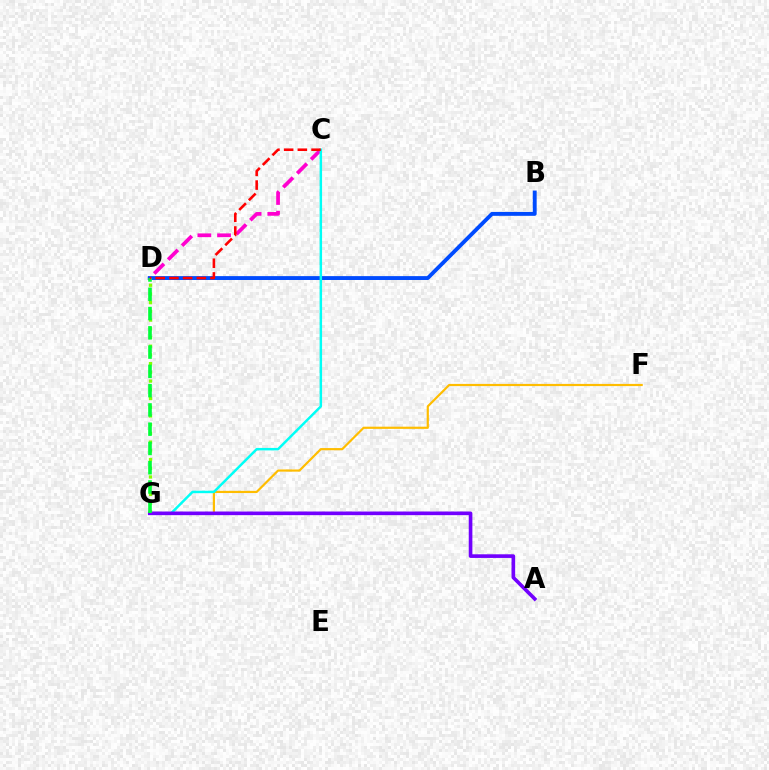{('C', 'D'): [{'color': '#ff00cf', 'line_style': 'dashed', 'thickness': 2.68}, {'color': '#ff0000', 'line_style': 'dashed', 'thickness': 1.86}], ('D', 'G'): [{'color': '#84ff00', 'line_style': 'dotted', 'thickness': 2.37}, {'color': '#00ff39', 'line_style': 'dashed', 'thickness': 2.62}], ('B', 'D'): [{'color': '#004bff', 'line_style': 'solid', 'thickness': 2.79}], ('F', 'G'): [{'color': '#ffbd00', 'line_style': 'solid', 'thickness': 1.57}], ('C', 'G'): [{'color': '#00fff6', 'line_style': 'solid', 'thickness': 1.78}], ('A', 'G'): [{'color': '#7200ff', 'line_style': 'solid', 'thickness': 2.62}]}